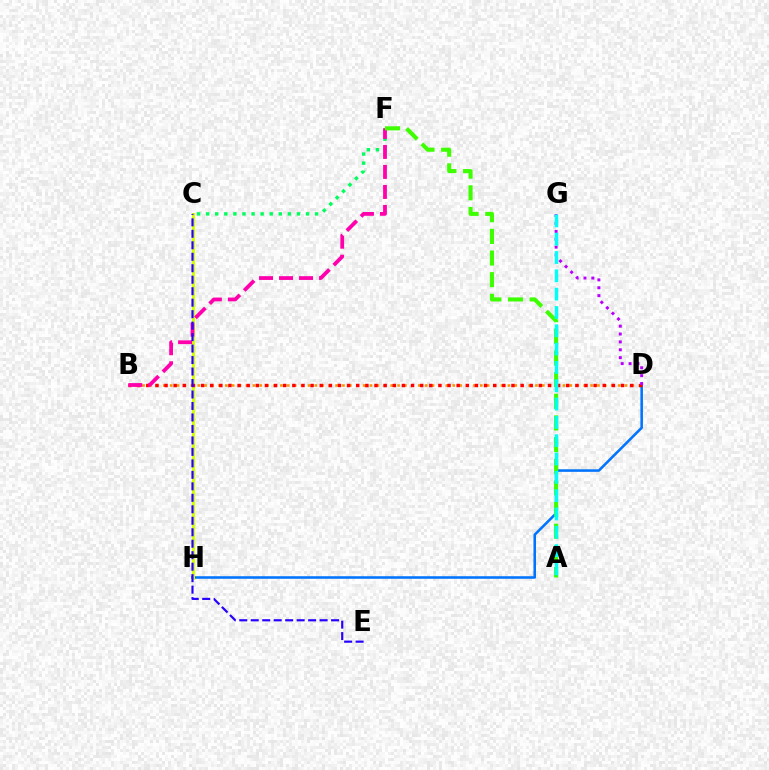{('C', 'F'): [{'color': '#00ff5c', 'line_style': 'dotted', 'thickness': 2.47}], ('D', 'H'): [{'color': '#0074ff', 'line_style': 'solid', 'thickness': 1.84}], ('C', 'H'): [{'color': '#d1ff00', 'line_style': 'solid', 'thickness': 2.12}], ('B', 'D'): [{'color': '#ff9400', 'line_style': 'dotted', 'thickness': 1.87}, {'color': '#ff0000', 'line_style': 'dotted', 'thickness': 2.48}], ('B', 'F'): [{'color': '#ff00ac', 'line_style': 'dashed', 'thickness': 2.72}], ('A', 'F'): [{'color': '#3dff00', 'line_style': 'dashed', 'thickness': 2.94}], ('D', 'G'): [{'color': '#b900ff', 'line_style': 'dotted', 'thickness': 2.14}], ('A', 'G'): [{'color': '#00fff6', 'line_style': 'dashed', 'thickness': 2.49}], ('C', 'E'): [{'color': '#2500ff', 'line_style': 'dashed', 'thickness': 1.56}]}